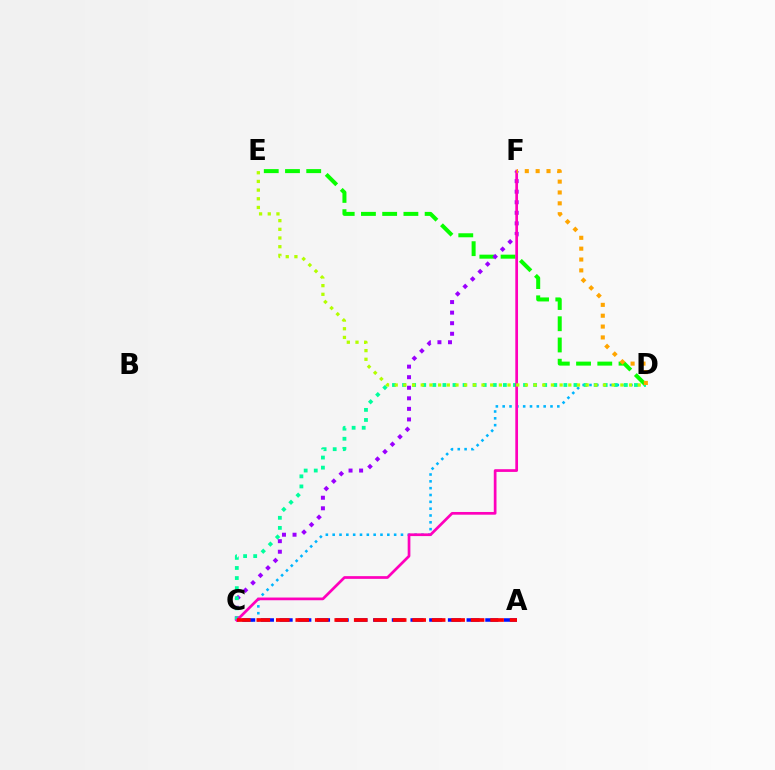{('C', 'D'): [{'color': '#00b5ff', 'line_style': 'dotted', 'thickness': 1.86}, {'color': '#00ff9d', 'line_style': 'dotted', 'thickness': 2.74}], ('D', 'E'): [{'color': '#08ff00', 'line_style': 'dashed', 'thickness': 2.88}, {'color': '#b3ff00', 'line_style': 'dotted', 'thickness': 2.36}], ('C', 'F'): [{'color': '#9b00ff', 'line_style': 'dotted', 'thickness': 2.87}, {'color': '#ff00bd', 'line_style': 'solid', 'thickness': 1.95}], ('A', 'C'): [{'color': '#0010ff', 'line_style': 'dashed', 'thickness': 2.54}, {'color': '#ff0000', 'line_style': 'dashed', 'thickness': 2.65}], ('D', 'F'): [{'color': '#ffa500', 'line_style': 'dotted', 'thickness': 2.95}]}